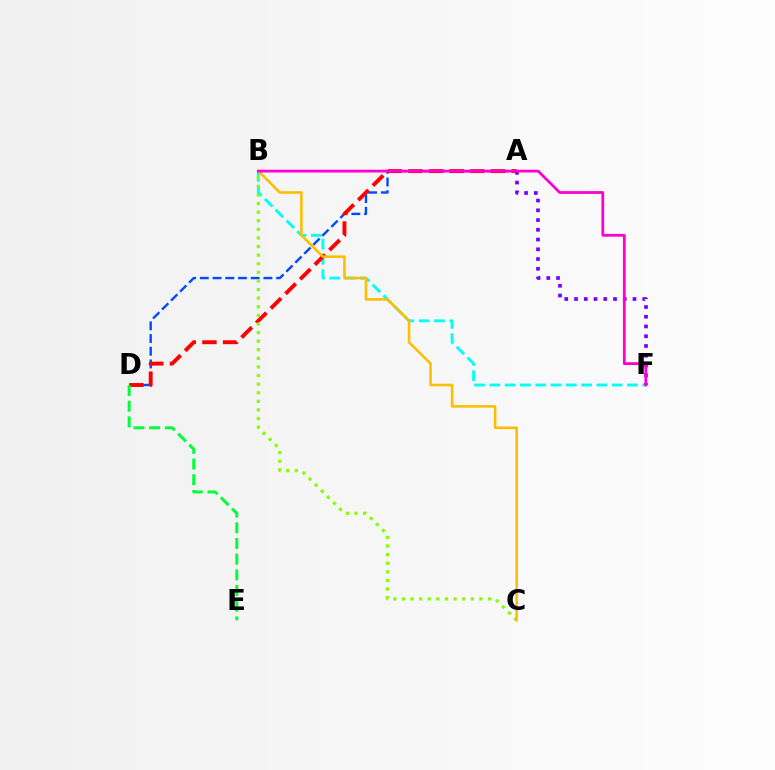{('B', 'F'): [{'color': '#00fff6', 'line_style': 'dashed', 'thickness': 2.08}, {'color': '#ff00cf', 'line_style': 'solid', 'thickness': 2.0}], ('A', 'D'): [{'color': '#004bff', 'line_style': 'dashed', 'thickness': 1.73}, {'color': '#ff0000', 'line_style': 'dashed', 'thickness': 2.81}], ('A', 'F'): [{'color': '#7200ff', 'line_style': 'dotted', 'thickness': 2.65}], ('B', 'C'): [{'color': '#84ff00', 'line_style': 'dotted', 'thickness': 2.34}, {'color': '#ffbd00', 'line_style': 'solid', 'thickness': 1.84}], ('D', 'E'): [{'color': '#00ff39', 'line_style': 'dashed', 'thickness': 2.13}]}